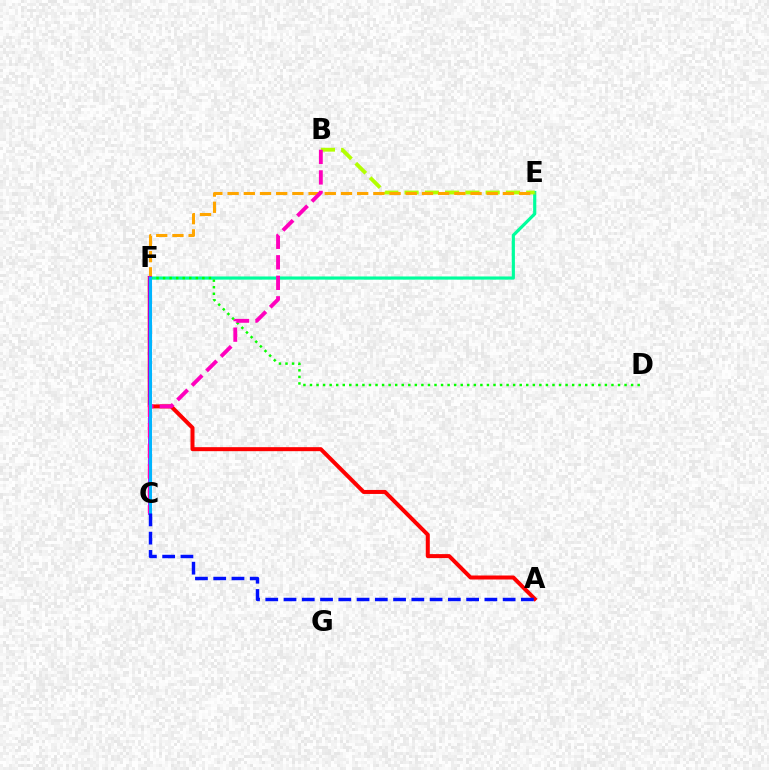{('E', 'F'): [{'color': '#00ff9d', 'line_style': 'solid', 'thickness': 2.28}, {'color': '#ffa500', 'line_style': 'dashed', 'thickness': 2.2}], ('A', 'F'): [{'color': '#ff0000', 'line_style': 'solid', 'thickness': 2.88}], ('B', 'E'): [{'color': '#b3ff00', 'line_style': 'dashed', 'thickness': 2.75}], ('D', 'F'): [{'color': '#08ff00', 'line_style': 'dotted', 'thickness': 1.78}], ('C', 'F'): [{'color': '#9b00ff', 'line_style': 'solid', 'thickness': 2.67}, {'color': '#00b5ff', 'line_style': 'solid', 'thickness': 2.2}], ('B', 'C'): [{'color': '#ff00bd', 'line_style': 'dashed', 'thickness': 2.79}], ('A', 'C'): [{'color': '#0010ff', 'line_style': 'dashed', 'thickness': 2.48}]}